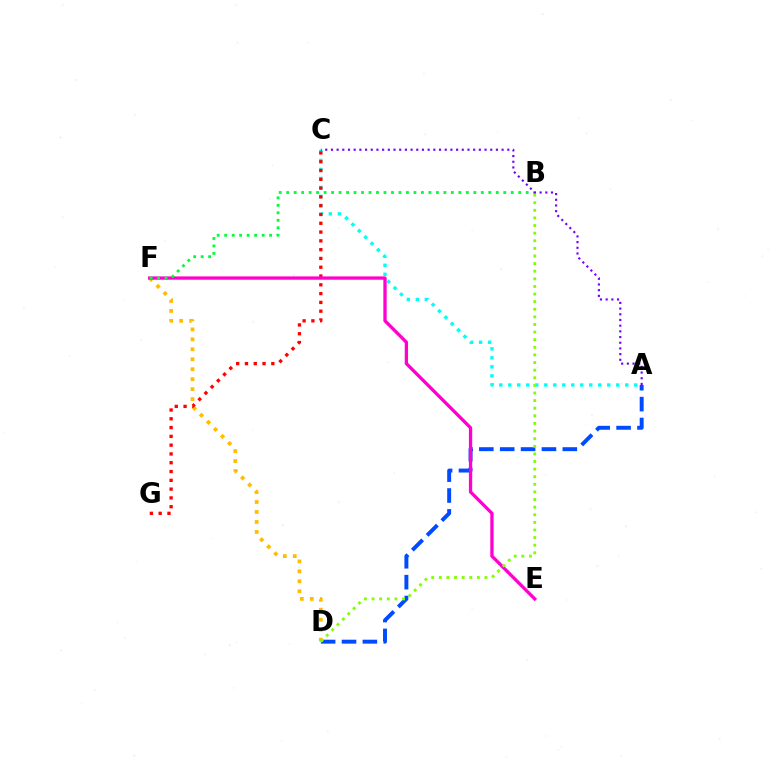{('A', 'C'): [{'color': '#00fff6', 'line_style': 'dotted', 'thickness': 2.44}, {'color': '#7200ff', 'line_style': 'dotted', 'thickness': 1.55}], ('D', 'F'): [{'color': '#ffbd00', 'line_style': 'dotted', 'thickness': 2.71}], ('C', 'G'): [{'color': '#ff0000', 'line_style': 'dotted', 'thickness': 2.39}], ('A', 'D'): [{'color': '#004bff', 'line_style': 'dashed', 'thickness': 2.84}], ('E', 'F'): [{'color': '#ff00cf', 'line_style': 'solid', 'thickness': 2.37}], ('B', 'F'): [{'color': '#00ff39', 'line_style': 'dotted', 'thickness': 2.03}], ('B', 'D'): [{'color': '#84ff00', 'line_style': 'dotted', 'thickness': 2.07}]}